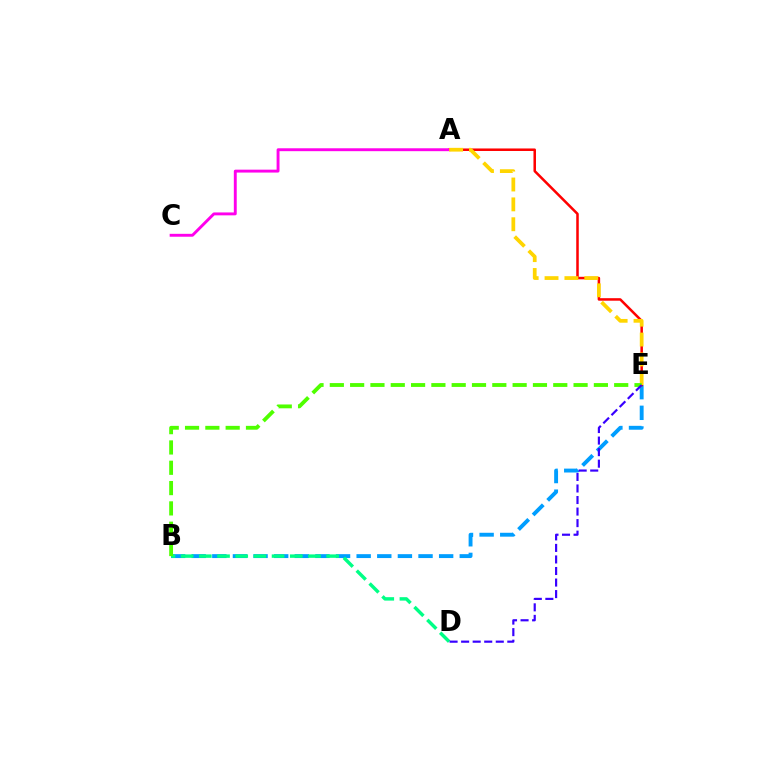{('B', 'E'): [{'color': '#009eff', 'line_style': 'dashed', 'thickness': 2.8}, {'color': '#4fff00', 'line_style': 'dashed', 'thickness': 2.76}], ('B', 'D'): [{'color': '#00ff86', 'line_style': 'dashed', 'thickness': 2.47}], ('A', 'E'): [{'color': '#ff0000', 'line_style': 'solid', 'thickness': 1.82}, {'color': '#ffd500', 'line_style': 'dashed', 'thickness': 2.7}], ('A', 'C'): [{'color': '#ff00ed', 'line_style': 'solid', 'thickness': 2.09}], ('D', 'E'): [{'color': '#3700ff', 'line_style': 'dashed', 'thickness': 1.57}]}